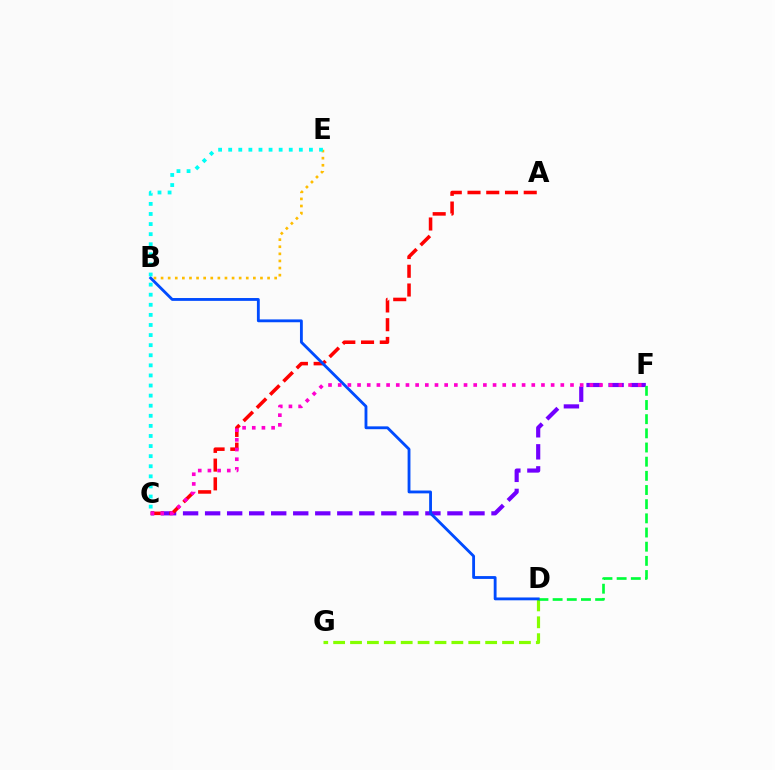{('B', 'E'): [{'color': '#ffbd00', 'line_style': 'dotted', 'thickness': 1.93}], ('C', 'F'): [{'color': '#7200ff', 'line_style': 'dashed', 'thickness': 2.99}, {'color': '#ff00cf', 'line_style': 'dotted', 'thickness': 2.63}], ('D', 'G'): [{'color': '#84ff00', 'line_style': 'dashed', 'thickness': 2.29}], ('D', 'F'): [{'color': '#00ff39', 'line_style': 'dashed', 'thickness': 1.92}], ('A', 'C'): [{'color': '#ff0000', 'line_style': 'dashed', 'thickness': 2.55}], ('B', 'D'): [{'color': '#004bff', 'line_style': 'solid', 'thickness': 2.04}], ('C', 'E'): [{'color': '#00fff6', 'line_style': 'dotted', 'thickness': 2.74}]}